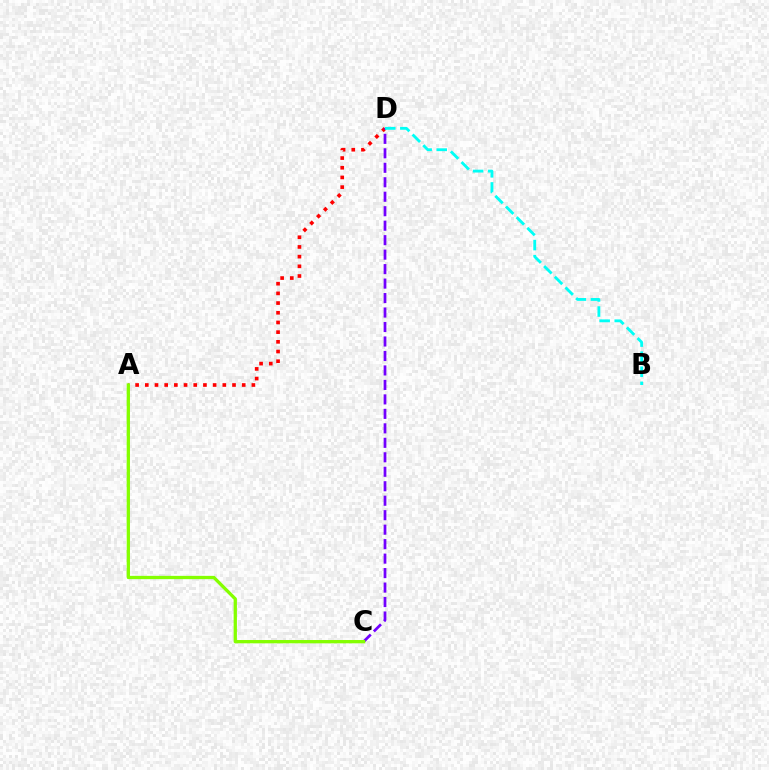{('A', 'D'): [{'color': '#ff0000', 'line_style': 'dotted', 'thickness': 2.63}], ('C', 'D'): [{'color': '#7200ff', 'line_style': 'dashed', 'thickness': 1.97}], ('A', 'C'): [{'color': '#84ff00', 'line_style': 'solid', 'thickness': 2.37}], ('B', 'D'): [{'color': '#00fff6', 'line_style': 'dashed', 'thickness': 2.05}]}